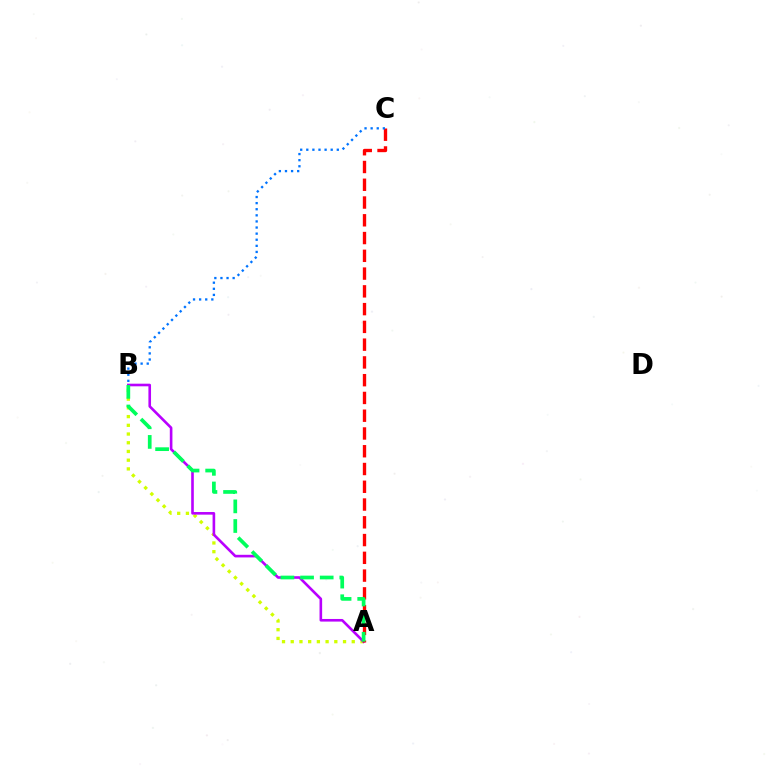{('A', 'B'): [{'color': '#d1ff00', 'line_style': 'dotted', 'thickness': 2.37}, {'color': '#b900ff', 'line_style': 'solid', 'thickness': 1.88}, {'color': '#00ff5c', 'line_style': 'dashed', 'thickness': 2.67}], ('A', 'C'): [{'color': '#ff0000', 'line_style': 'dashed', 'thickness': 2.41}], ('B', 'C'): [{'color': '#0074ff', 'line_style': 'dotted', 'thickness': 1.66}]}